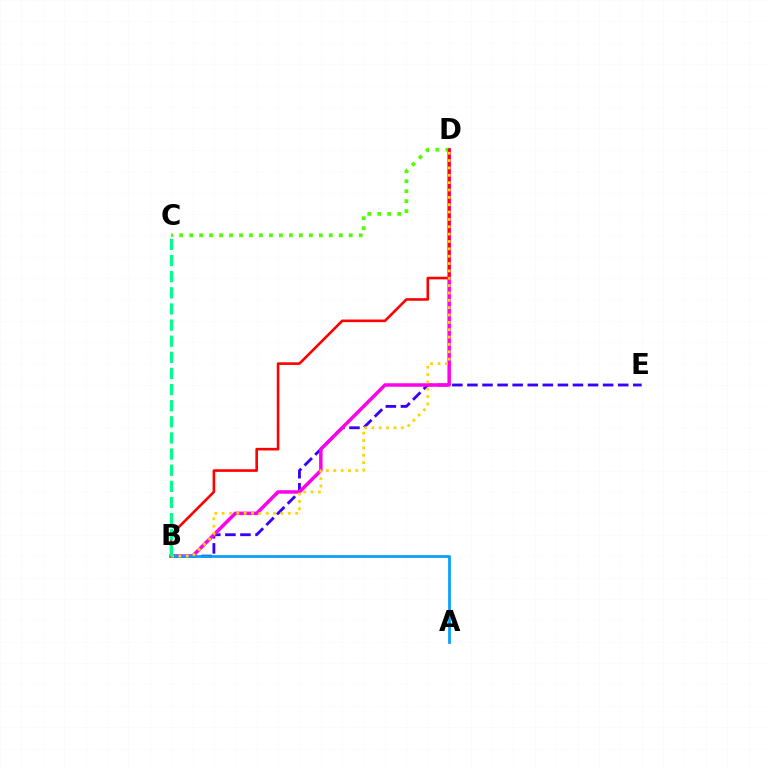{('B', 'E'): [{'color': '#3700ff', 'line_style': 'dashed', 'thickness': 2.05}], ('B', 'D'): [{'color': '#ff00ed', 'line_style': 'solid', 'thickness': 2.52}, {'color': '#ff0000', 'line_style': 'solid', 'thickness': 1.88}, {'color': '#ffd500', 'line_style': 'dotted', 'thickness': 2.0}], ('C', 'D'): [{'color': '#4fff00', 'line_style': 'dotted', 'thickness': 2.71}], ('A', 'B'): [{'color': '#009eff', 'line_style': 'solid', 'thickness': 1.94}], ('B', 'C'): [{'color': '#00ff86', 'line_style': 'dashed', 'thickness': 2.19}]}